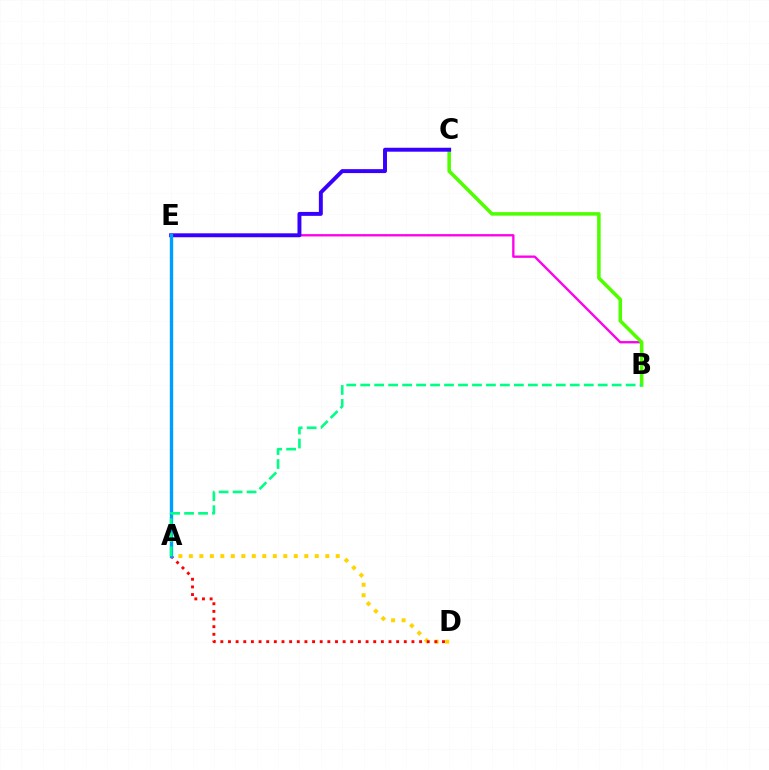{('B', 'E'): [{'color': '#ff00ed', 'line_style': 'solid', 'thickness': 1.69}], ('B', 'C'): [{'color': '#4fff00', 'line_style': 'solid', 'thickness': 2.55}], ('C', 'E'): [{'color': '#3700ff', 'line_style': 'solid', 'thickness': 2.83}], ('A', 'D'): [{'color': '#ffd500', 'line_style': 'dotted', 'thickness': 2.85}, {'color': '#ff0000', 'line_style': 'dotted', 'thickness': 2.08}], ('A', 'E'): [{'color': '#009eff', 'line_style': 'solid', 'thickness': 2.43}], ('A', 'B'): [{'color': '#00ff86', 'line_style': 'dashed', 'thickness': 1.9}]}